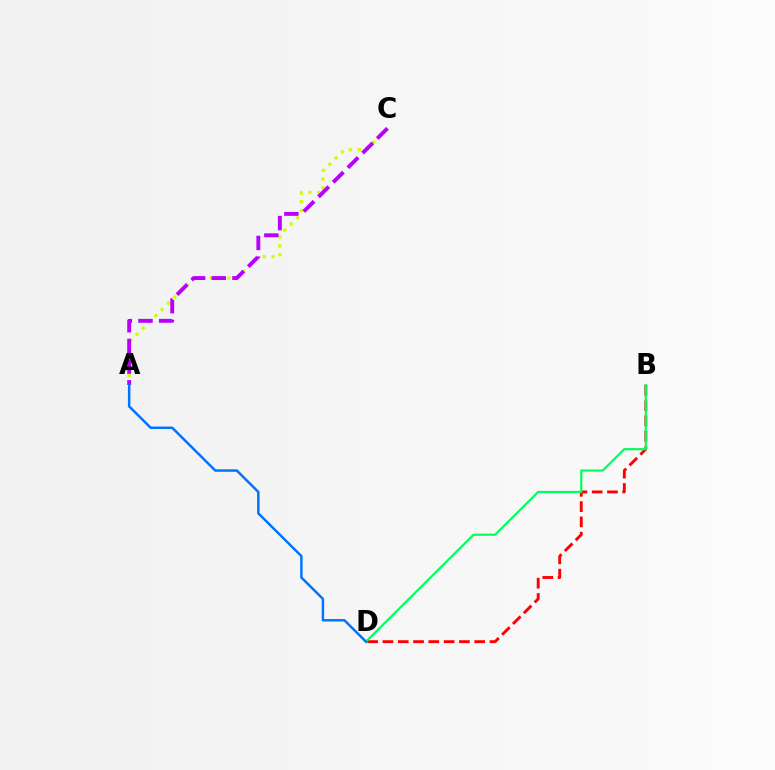{('B', 'D'): [{'color': '#ff0000', 'line_style': 'dashed', 'thickness': 2.08}, {'color': '#00ff5c', 'line_style': 'solid', 'thickness': 1.58}], ('A', 'C'): [{'color': '#d1ff00', 'line_style': 'dotted', 'thickness': 2.4}, {'color': '#b900ff', 'line_style': 'dashed', 'thickness': 2.81}], ('A', 'D'): [{'color': '#0074ff', 'line_style': 'solid', 'thickness': 1.78}]}